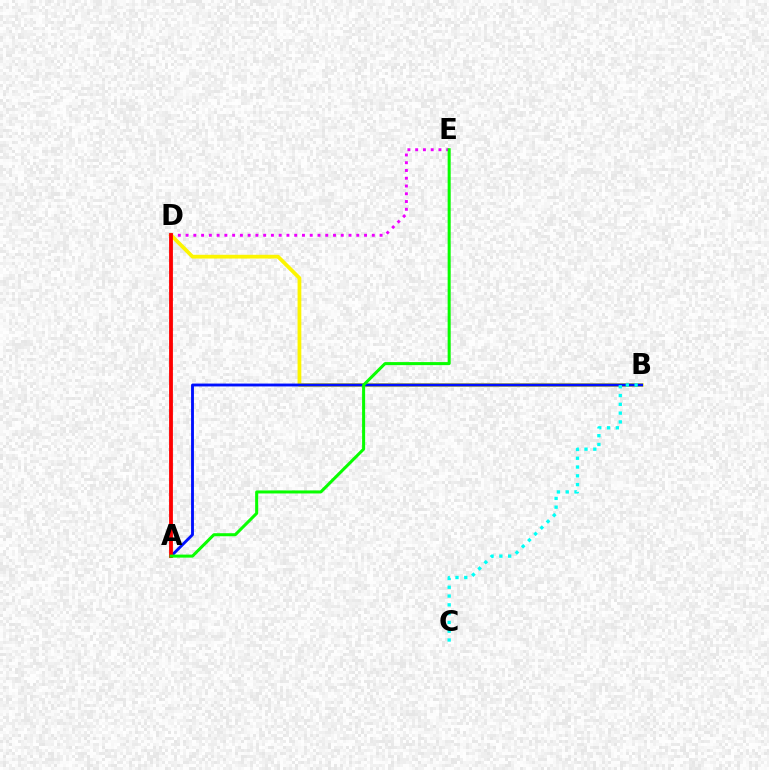{('D', 'E'): [{'color': '#ee00ff', 'line_style': 'dotted', 'thickness': 2.11}], ('B', 'D'): [{'color': '#fcf500', 'line_style': 'solid', 'thickness': 2.71}], ('A', 'B'): [{'color': '#0010ff', 'line_style': 'solid', 'thickness': 2.07}], ('B', 'C'): [{'color': '#00fff6', 'line_style': 'dotted', 'thickness': 2.39}], ('A', 'D'): [{'color': '#ff0000', 'line_style': 'solid', 'thickness': 2.75}], ('A', 'E'): [{'color': '#08ff00', 'line_style': 'solid', 'thickness': 2.18}]}